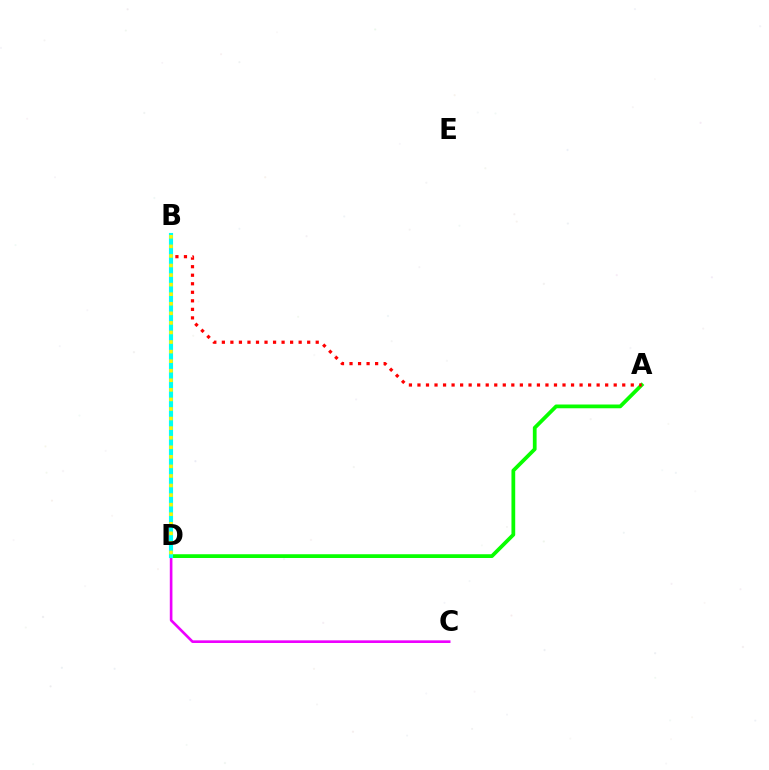{('C', 'D'): [{'color': '#ee00ff', 'line_style': 'solid', 'thickness': 1.9}], ('B', 'D'): [{'color': '#0010ff', 'line_style': 'dotted', 'thickness': 1.82}, {'color': '#00fff6', 'line_style': 'solid', 'thickness': 2.97}, {'color': '#fcf500', 'line_style': 'dotted', 'thickness': 2.6}], ('A', 'D'): [{'color': '#08ff00', 'line_style': 'solid', 'thickness': 2.7}], ('A', 'B'): [{'color': '#ff0000', 'line_style': 'dotted', 'thickness': 2.32}]}